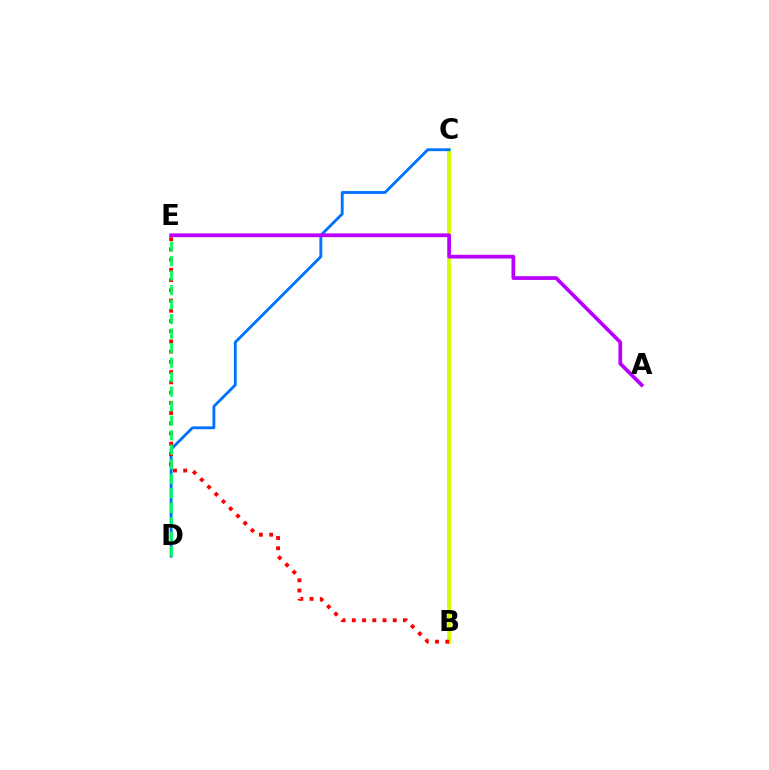{('B', 'C'): [{'color': '#d1ff00', 'line_style': 'solid', 'thickness': 2.75}], ('C', 'D'): [{'color': '#0074ff', 'line_style': 'solid', 'thickness': 2.05}], ('B', 'E'): [{'color': '#ff0000', 'line_style': 'dotted', 'thickness': 2.78}], ('D', 'E'): [{'color': '#00ff5c', 'line_style': 'dashed', 'thickness': 1.97}], ('A', 'E'): [{'color': '#b900ff', 'line_style': 'solid', 'thickness': 2.68}]}